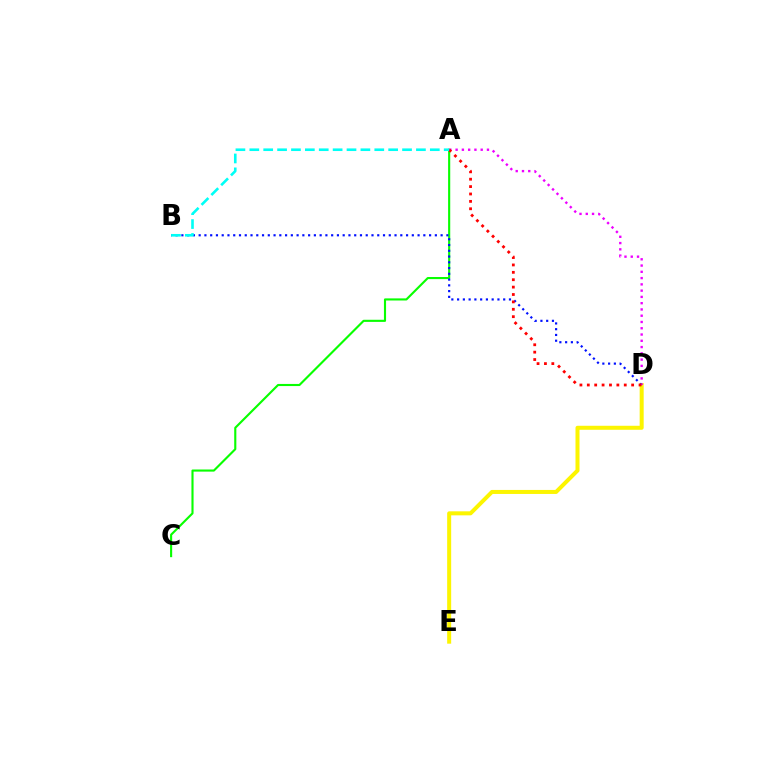{('D', 'E'): [{'color': '#fcf500', 'line_style': 'solid', 'thickness': 2.89}], ('A', 'C'): [{'color': '#08ff00', 'line_style': 'solid', 'thickness': 1.53}], ('B', 'D'): [{'color': '#0010ff', 'line_style': 'dotted', 'thickness': 1.57}], ('A', 'D'): [{'color': '#ee00ff', 'line_style': 'dotted', 'thickness': 1.7}, {'color': '#ff0000', 'line_style': 'dotted', 'thickness': 2.01}], ('A', 'B'): [{'color': '#00fff6', 'line_style': 'dashed', 'thickness': 1.89}]}